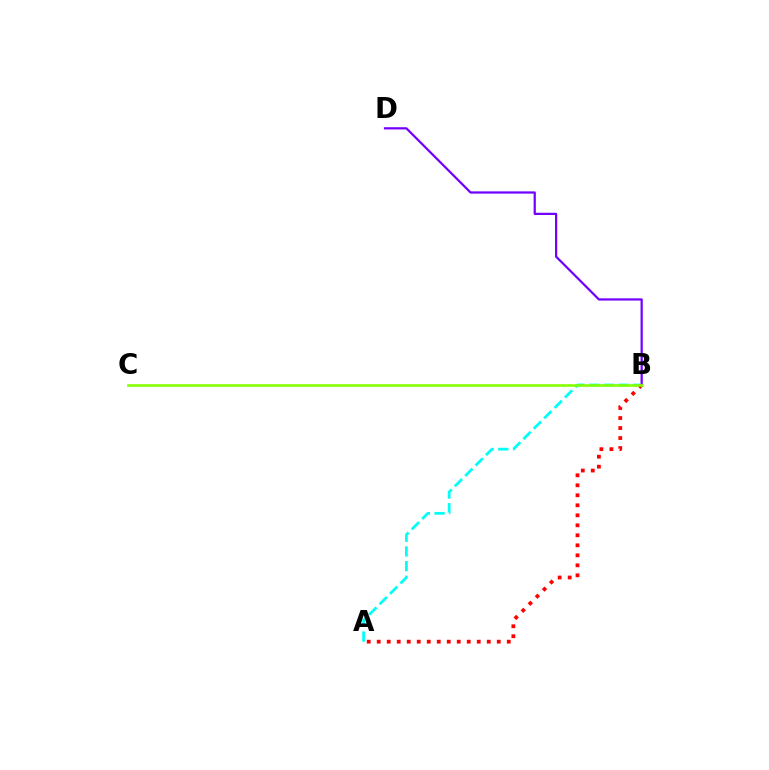{('B', 'D'): [{'color': '#7200ff', 'line_style': 'solid', 'thickness': 1.61}], ('A', 'B'): [{'color': '#00fff6', 'line_style': 'dashed', 'thickness': 2.0}, {'color': '#ff0000', 'line_style': 'dotted', 'thickness': 2.72}], ('B', 'C'): [{'color': '#84ff00', 'line_style': 'solid', 'thickness': 1.88}]}